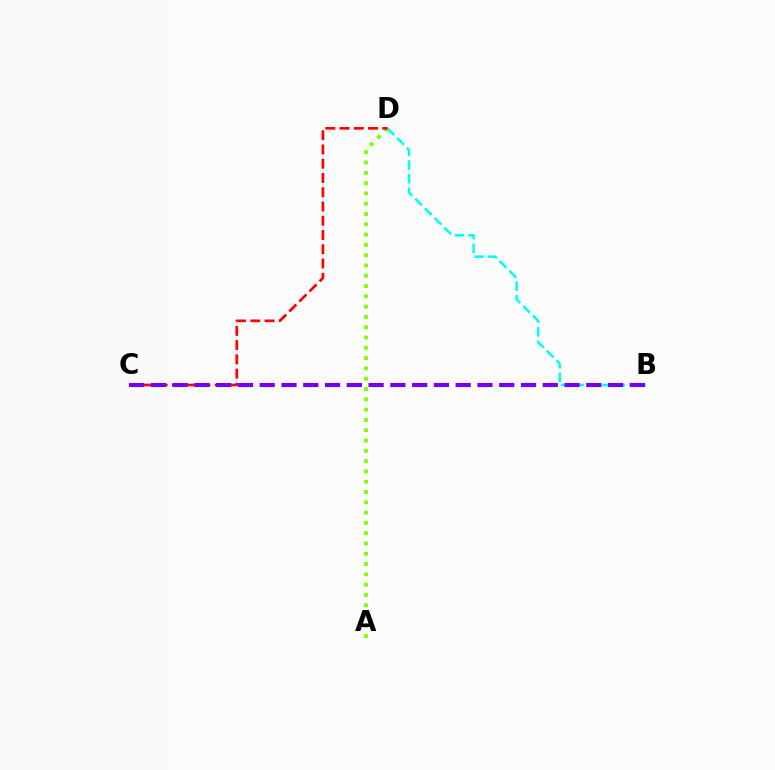{('B', 'D'): [{'color': '#00fff6', 'line_style': 'dashed', 'thickness': 1.85}], ('A', 'D'): [{'color': '#84ff00', 'line_style': 'dotted', 'thickness': 2.8}], ('C', 'D'): [{'color': '#ff0000', 'line_style': 'dashed', 'thickness': 1.94}], ('B', 'C'): [{'color': '#7200ff', 'line_style': 'dashed', 'thickness': 2.96}]}